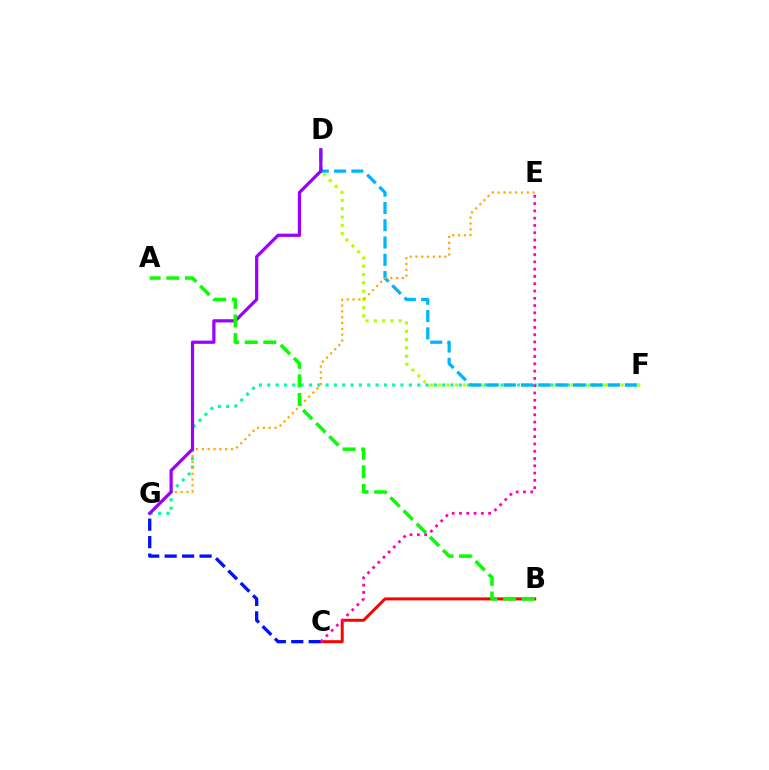{('F', 'G'): [{'color': '#00ff9d', 'line_style': 'dotted', 'thickness': 2.26}], ('D', 'F'): [{'color': '#b3ff00', 'line_style': 'dotted', 'thickness': 2.25}, {'color': '#00b5ff', 'line_style': 'dashed', 'thickness': 2.35}], ('B', 'C'): [{'color': '#ff0000', 'line_style': 'solid', 'thickness': 2.13}], ('E', 'G'): [{'color': '#ffa500', 'line_style': 'dotted', 'thickness': 1.58}], ('D', 'G'): [{'color': '#9b00ff', 'line_style': 'solid', 'thickness': 2.32}], ('C', 'G'): [{'color': '#0010ff', 'line_style': 'dashed', 'thickness': 2.37}], ('A', 'B'): [{'color': '#08ff00', 'line_style': 'dashed', 'thickness': 2.52}], ('C', 'E'): [{'color': '#ff00bd', 'line_style': 'dotted', 'thickness': 1.98}]}